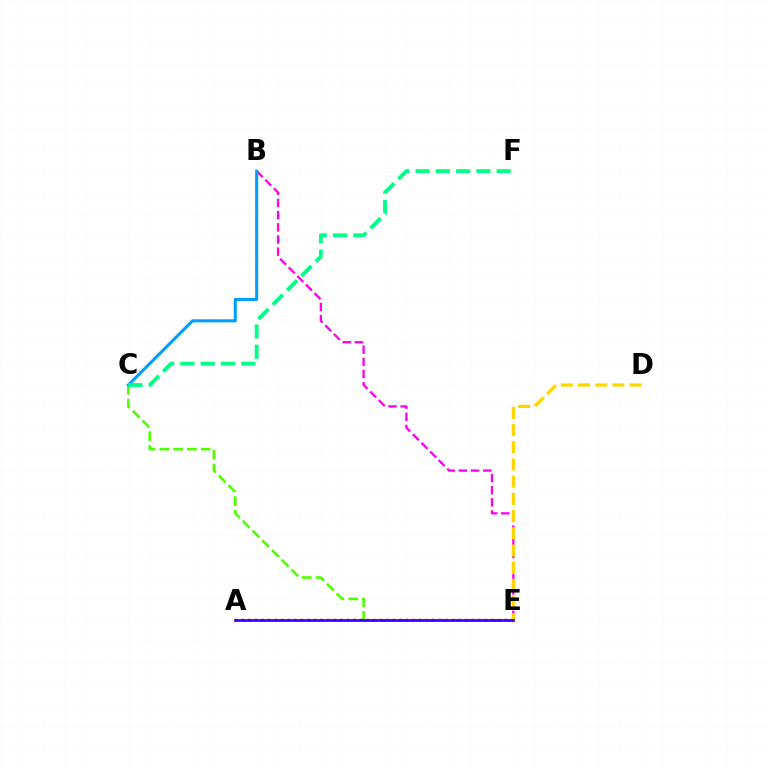{('B', 'E'): [{'color': '#ff00ed', 'line_style': 'dashed', 'thickness': 1.65}], ('A', 'E'): [{'color': '#ff0000', 'line_style': 'dotted', 'thickness': 1.78}, {'color': '#3700ff', 'line_style': 'solid', 'thickness': 1.95}], ('D', 'E'): [{'color': '#ffd500', 'line_style': 'dashed', 'thickness': 2.34}], ('C', 'E'): [{'color': '#4fff00', 'line_style': 'dashed', 'thickness': 1.87}], ('B', 'C'): [{'color': '#009eff', 'line_style': 'solid', 'thickness': 2.2}], ('C', 'F'): [{'color': '#00ff86', 'line_style': 'dashed', 'thickness': 2.75}]}